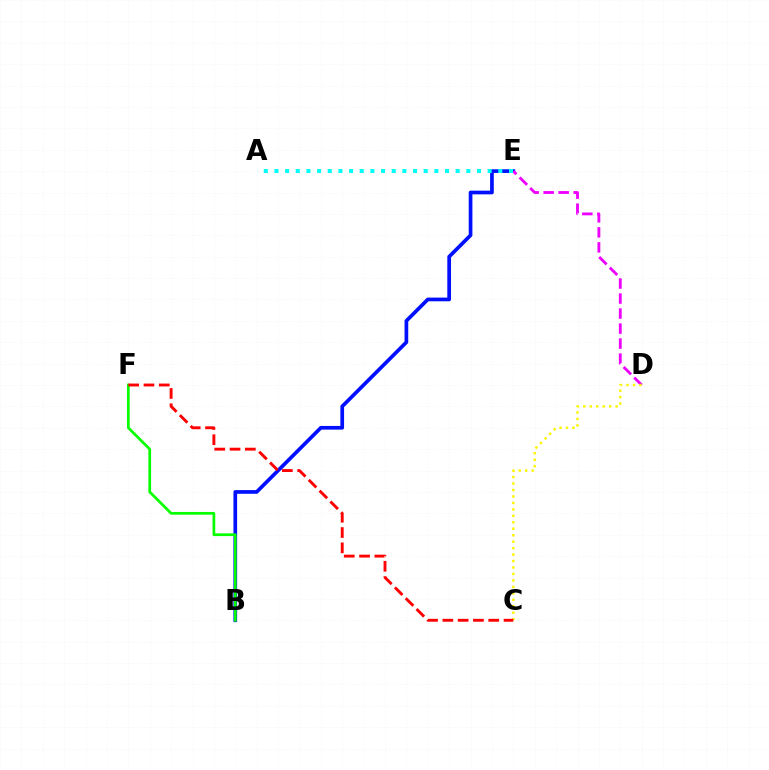{('B', 'E'): [{'color': '#0010ff', 'line_style': 'solid', 'thickness': 2.66}], ('D', 'E'): [{'color': '#ee00ff', 'line_style': 'dashed', 'thickness': 2.04}], ('A', 'E'): [{'color': '#00fff6', 'line_style': 'dotted', 'thickness': 2.9}], ('C', 'D'): [{'color': '#fcf500', 'line_style': 'dotted', 'thickness': 1.75}], ('B', 'F'): [{'color': '#08ff00', 'line_style': 'solid', 'thickness': 1.97}], ('C', 'F'): [{'color': '#ff0000', 'line_style': 'dashed', 'thickness': 2.08}]}